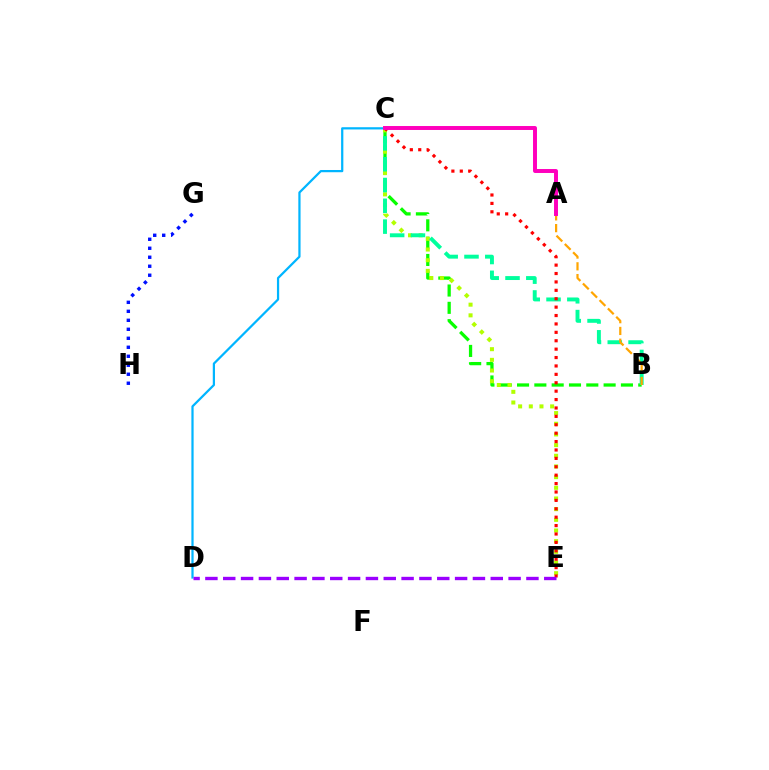{('B', 'C'): [{'color': '#08ff00', 'line_style': 'dashed', 'thickness': 2.35}, {'color': '#00ff9d', 'line_style': 'dashed', 'thickness': 2.83}], ('C', 'D'): [{'color': '#00b5ff', 'line_style': 'solid', 'thickness': 1.61}], ('C', 'E'): [{'color': '#b3ff00', 'line_style': 'dotted', 'thickness': 2.9}, {'color': '#ff0000', 'line_style': 'dotted', 'thickness': 2.28}], ('A', 'B'): [{'color': '#ffa500', 'line_style': 'dashed', 'thickness': 1.6}], ('G', 'H'): [{'color': '#0010ff', 'line_style': 'dotted', 'thickness': 2.44}], ('D', 'E'): [{'color': '#9b00ff', 'line_style': 'dashed', 'thickness': 2.42}], ('A', 'C'): [{'color': '#ff00bd', 'line_style': 'solid', 'thickness': 2.84}]}